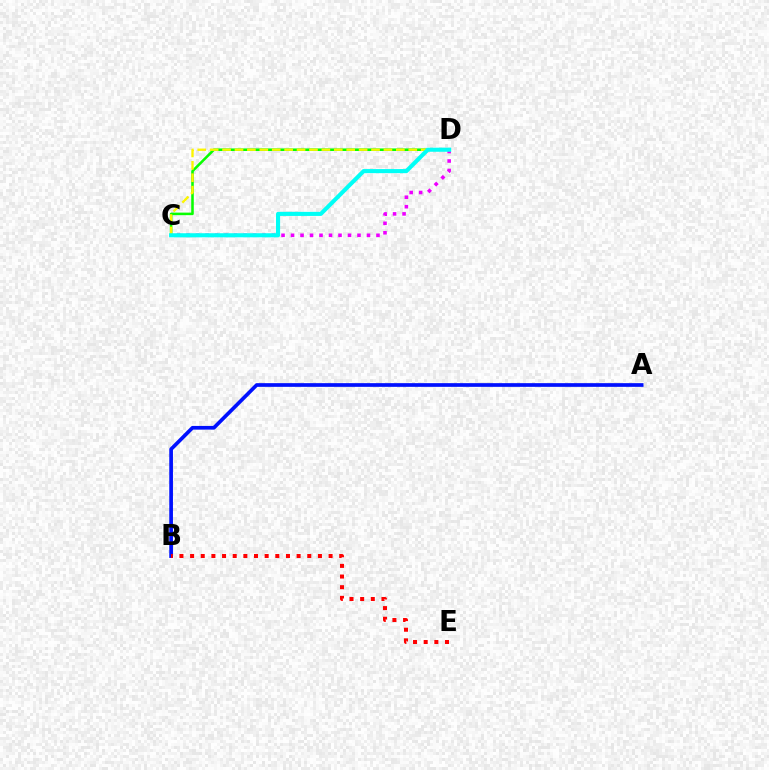{('A', 'B'): [{'color': '#0010ff', 'line_style': 'solid', 'thickness': 2.66}], ('B', 'E'): [{'color': '#ff0000', 'line_style': 'dotted', 'thickness': 2.89}], ('C', 'D'): [{'color': '#08ff00', 'line_style': 'solid', 'thickness': 1.84}, {'color': '#fcf500', 'line_style': 'dashed', 'thickness': 1.69}, {'color': '#ee00ff', 'line_style': 'dotted', 'thickness': 2.58}, {'color': '#00fff6', 'line_style': 'solid', 'thickness': 2.94}]}